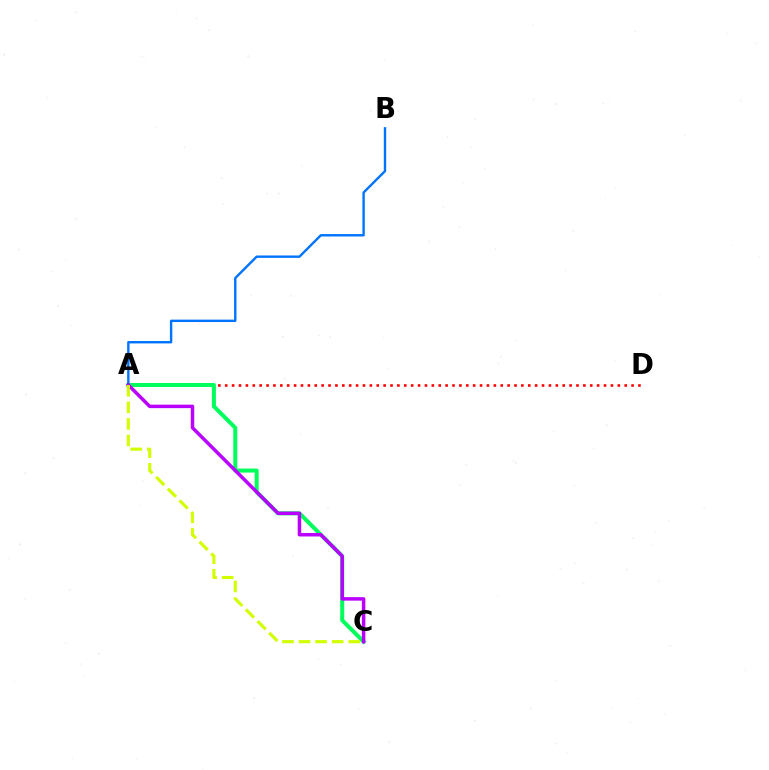{('A', 'D'): [{'color': '#ff0000', 'line_style': 'dotted', 'thickness': 1.87}], ('A', 'C'): [{'color': '#00ff5c', 'line_style': 'solid', 'thickness': 2.89}, {'color': '#b900ff', 'line_style': 'solid', 'thickness': 2.51}, {'color': '#d1ff00', 'line_style': 'dashed', 'thickness': 2.25}], ('A', 'B'): [{'color': '#0074ff', 'line_style': 'solid', 'thickness': 1.73}]}